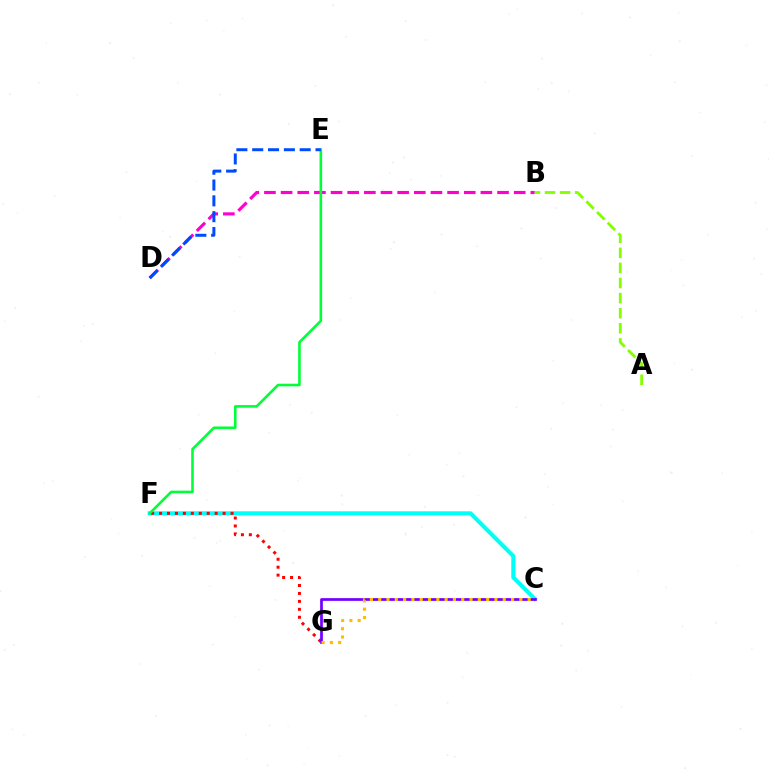{('C', 'F'): [{'color': '#00fff6', 'line_style': 'solid', 'thickness': 2.94}], ('B', 'D'): [{'color': '#ff00cf', 'line_style': 'dashed', 'thickness': 2.26}], ('F', 'G'): [{'color': '#ff0000', 'line_style': 'dotted', 'thickness': 2.16}], ('C', 'G'): [{'color': '#7200ff', 'line_style': 'solid', 'thickness': 1.96}, {'color': '#ffbd00', 'line_style': 'dotted', 'thickness': 2.26}], ('E', 'F'): [{'color': '#00ff39', 'line_style': 'solid', 'thickness': 1.87}], ('A', 'B'): [{'color': '#84ff00', 'line_style': 'dashed', 'thickness': 2.05}], ('D', 'E'): [{'color': '#004bff', 'line_style': 'dashed', 'thickness': 2.15}]}